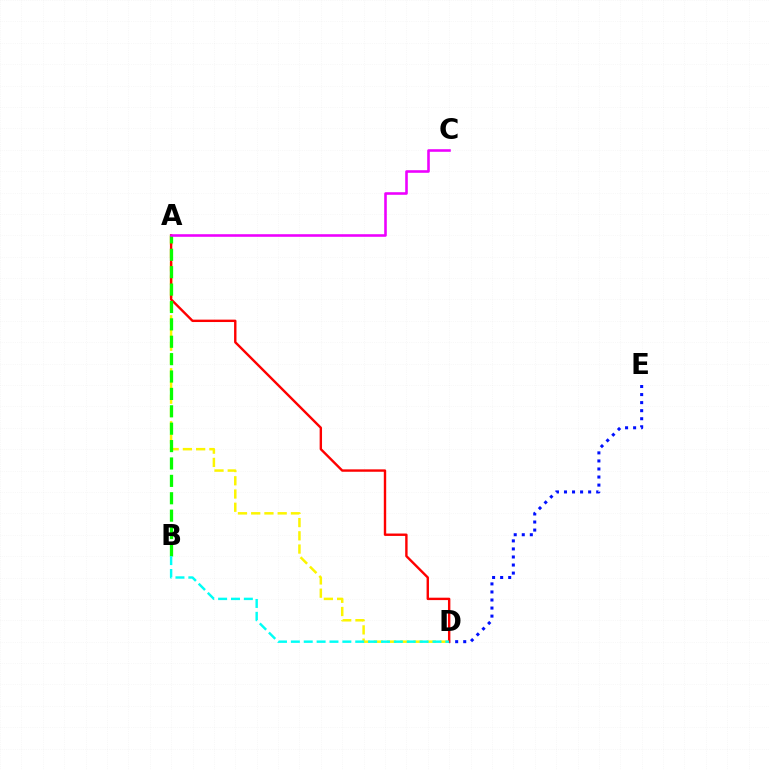{('D', 'E'): [{'color': '#0010ff', 'line_style': 'dotted', 'thickness': 2.19}], ('A', 'D'): [{'color': '#fcf500', 'line_style': 'dashed', 'thickness': 1.8}, {'color': '#ff0000', 'line_style': 'solid', 'thickness': 1.73}], ('A', 'B'): [{'color': '#08ff00', 'line_style': 'dashed', 'thickness': 2.36}], ('B', 'D'): [{'color': '#00fff6', 'line_style': 'dashed', 'thickness': 1.75}], ('A', 'C'): [{'color': '#ee00ff', 'line_style': 'solid', 'thickness': 1.86}]}